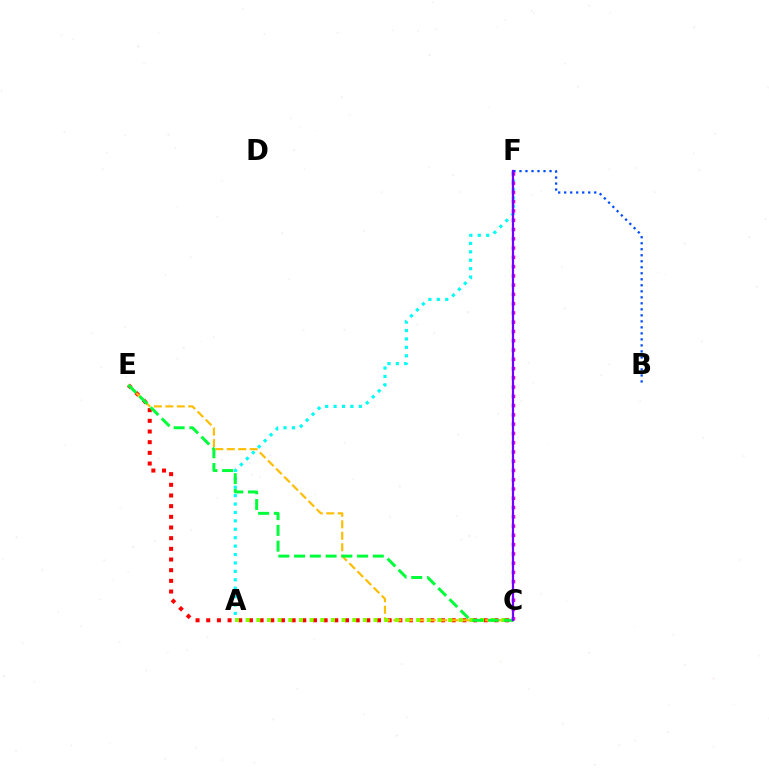{('A', 'F'): [{'color': '#00fff6', 'line_style': 'dotted', 'thickness': 2.29}], ('B', 'F'): [{'color': '#004bff', 'line_style': 'dotted', 'thickness': 1.63}], ('C', 'E'): [{'color': '#ff0000', 'line_style': 'dotted', 'thickness': 2.9}, {'color': '#ffbd00', 'line_style': 'dashed', 'thickness': 1.56}, {'color': '#00ff39', 'line_style': 'dashed', 'thickness': 2.14}], ('A', 'C'): [{'color': '#84ff00', 'line_style': 'dotted', 'thickness': 2.9}], ('C', 'F'): [{'color': '#ff00cf', 'line_style': 'dotted', 'thickness': 2.52}, {'color': '#7200ff', 'line_style': 'solid', 'thickness': 1.61}]}